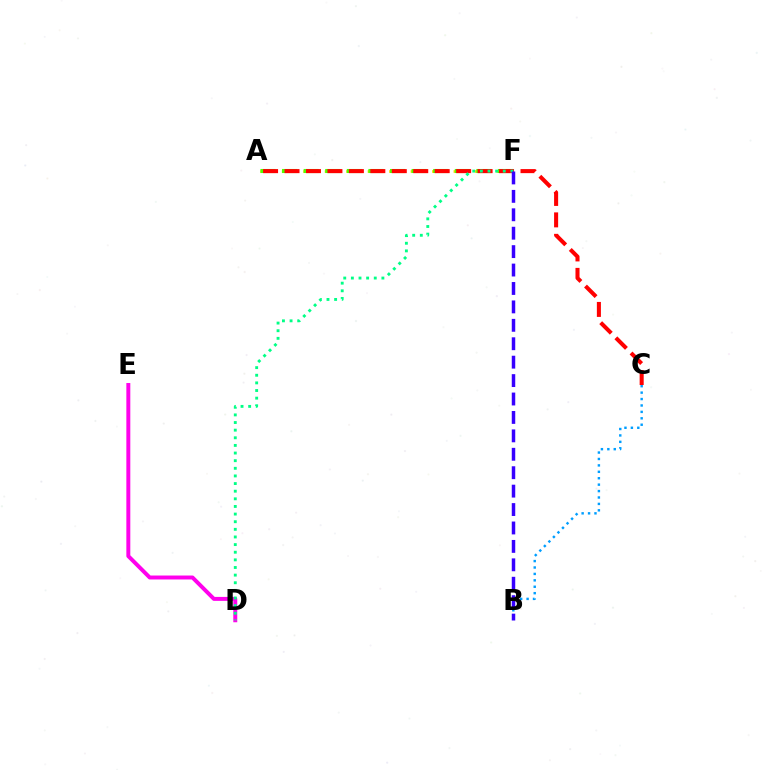{('A', 'F'): [{'color': '#ffd500', 'line_style': 'dotted', 'thickness': 1.94}, {'color': '#4fff00', 'line_style': 'dashed', 'thickness': 2.93}], ('B', 'C'): [{'color': '#009eff', 'line_style': 'dotted', 'thickness': 1.74}], ('D', 'E'): [{'color': '#ff00ed', 'line_style': 'solid', 'thickness': 2.85}], ('A', 'C'): [{'color': '#ff0000', 'line_style': 'dashed', 'thickness': 2.91}], ('D', 'F'): [{'color': '#00ff86', 'line_style': 'dotted', 'thickness': 2.07}], ('B', 'F'): [{'color': '#3700ff', 'line_style': 'dashed', 'thickness': 2.5}]}